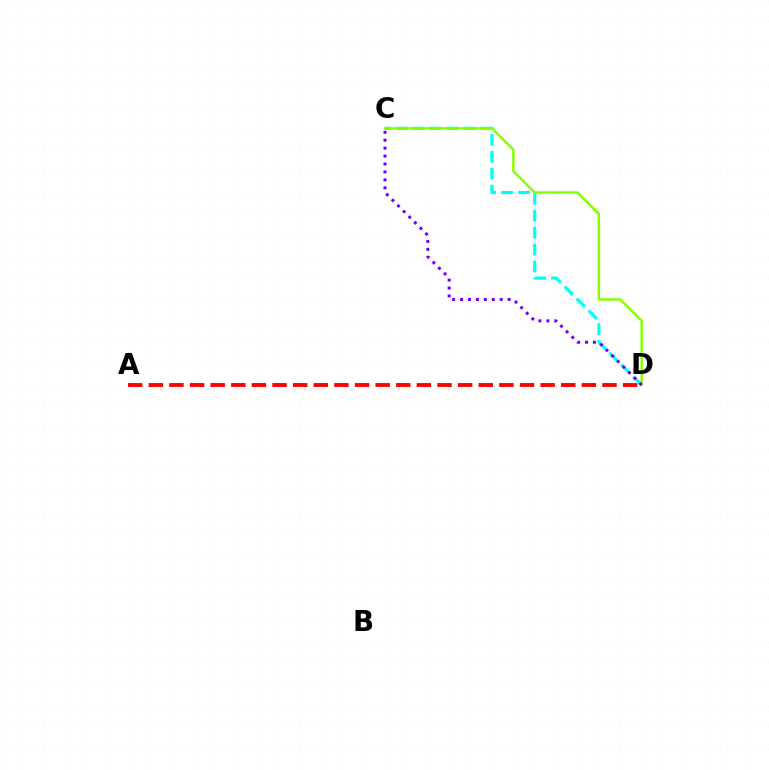{('C', 'D'): [{'color': '#00fff6', 'line_style': 'dashed', 'thickness': 2.3}, {'color': '#84ff00', 'line_style': 'solid', 'thickness': 1.75}, {'color': '#7200ff', 'line_style': 'dotted', 'thickness': 2.15}], ('A', 'D'): [{'color': '#ff0000', 'line_style': 'dashed', 'thickness': 2.8}]}